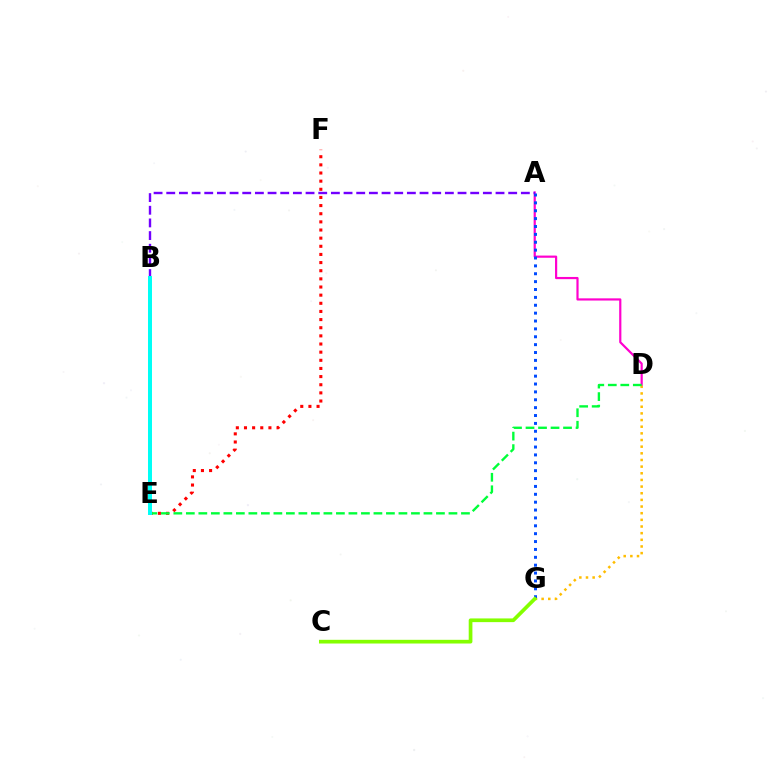{('A', 'D'): [{'color': '#ff00cf', 'line_style': 'solid', 'thickness': 1.58}], ('D', 'G'): [{'color': '#ffbd00', 'line_style': 'dotted', 'thickness': 1.81}], ('A', 'G'): [{'color': '#004bff', 'line_style': 'dotted', 'thickness': 2.14}], ('A', 'B'): [{'color': '#7200ff', 'line_style': 'dashed', 'thickness': 1.72}], ('E', 'F'): [{'color': '#ff0000', 'line_style': 'dotted', 'thickness': 2.21}], ('D', 'E'): [{'color': '#00ff39', 'line_style': 'dashed', 'thickness': 1.7}], ('C', 'G'): [{'color': '#84ff00', 'line_style': 'solid', 'thickness': 2.66}], ('B', 'E'): [{'color': '#00fff6', 'line_style': 'solid', 'thickness': 2.87}]}